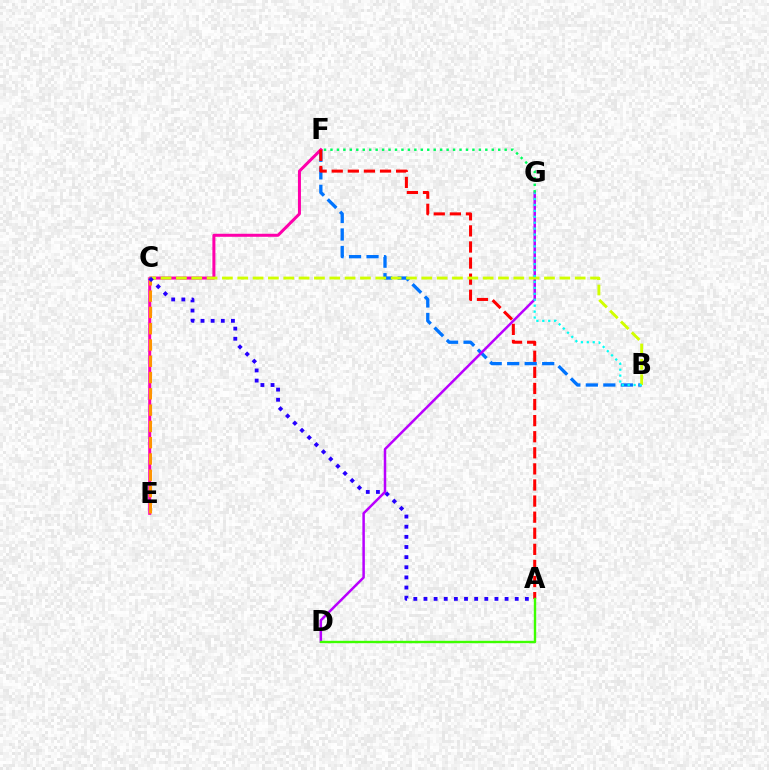{('B', 'F'): [{'color': '#0074ff', 'line_style': 'dashed', 'thickness': 2.38}], ('E', 'F'): [{'color': '#ff00ac', 'line_style': 'solid', 'thickness': 2.17}], ('A', 'F'): [{'color': '#ff0000', 'line_style': 'dashed', 'thickness': 2.19}], ('D', 'G'): [{'color': '#b900ff', 'line_style': 'solid', 'thickness': 1.8}], ('C', 'E'): [{'color': '#ff9400', 'line_style': 'dashed', 'thickness': 2.21}], ('B', 'C'): [{'color': '#d1ff00', 'line_style': 'dashed', 'thickness': 2.08}], ('B', 'G'): [{'color': '#00fff6', 'line_style': 'dotted', 'thickness': 1.61}], ('F', 'G'): [{'color': '#00ff5c', 'line_style': 'dotted', 'thickness': 1.75}], ('A', 'D'): [{'color': '#3dff00', 'line_style': 'solid', 'thickness': 1.72}], ('A', 'C'): [{'color': '#2500ff', 'line_style': 'dotted', 'thickness': 2.75}]}